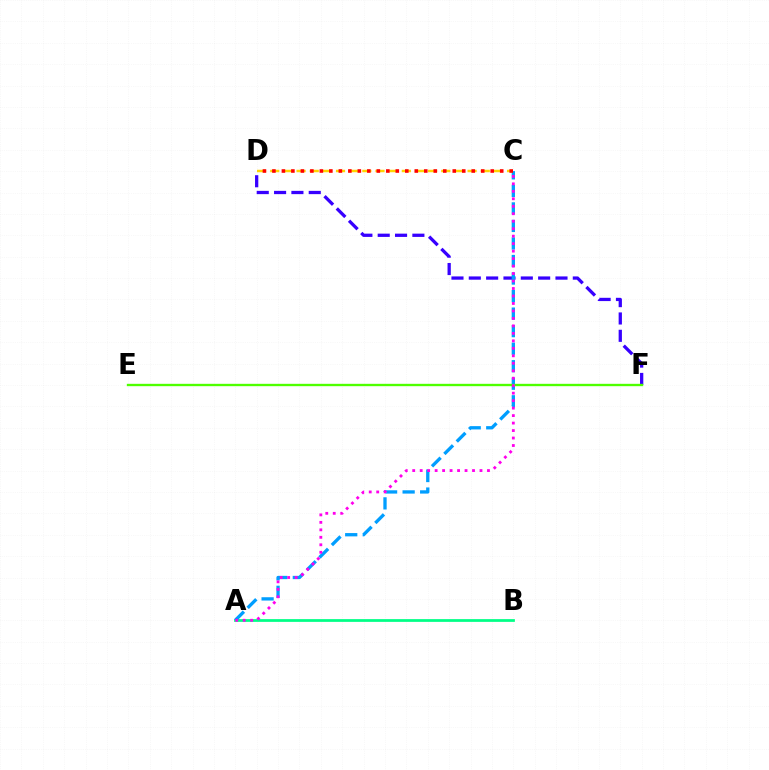{('D', 'F'): [{'color': '#3700ff', 'line_style': 'dashed', 'thickness': 2.35}], ('A', 'B'): [{'color': '#00ff86', 'line_style': 'solid', 'thickness': 1.98}], ('A', 'C'): [{'color': '#009eff', 'line_style': 'dashed', 'thickness': 2.38}, {'color': '#ff00ed', 'line_style': 'dotted', 'thickness': 2.03}], ('C', 'D'): [{'color': '#ffd500', 'line_style': 'dashed', 'thickness': 1.79}, {'color': '#ff0000', 'line_style': 'dotted', 'thickness': 2.58}], ('E', 'F'): [{'color': '#4fff00', 'line_style': 'solid', 'thickness': 1.7}]}